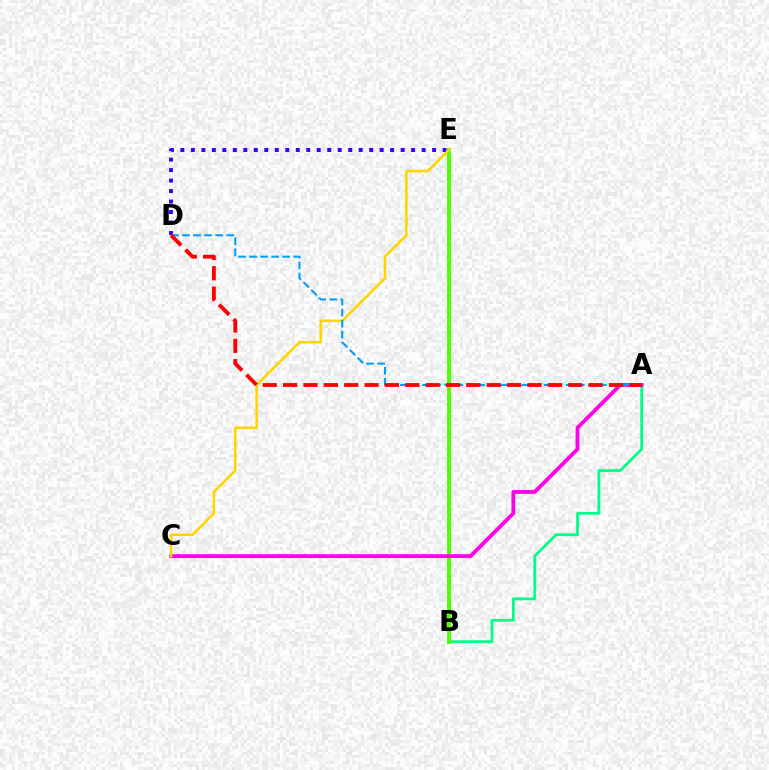{('A', 'B'): [{'color': '#00ff86', 'line_style': 'solid', 'thickness': 1.99}], ('B', 'E'): [{'color': '#4fff00', 'line_style': 'solid', 'thickness': 2.83}], ('D', 'E'): [{'color': '#3700ff', 'line_style': 'dotted', 'thickness': 2.85}], ('A', 'C'): [{'color': '#ff00ed', 'line_style': 'solid', 'thickness': 2.75}], ('C', 'E'): [{'color': '#ffd500', 'line_style': 'solid', 'thickness': 1.83}], ('A', 'D'): [{'color': '#009eff', 'line_style': 'dashed', 'thickness': 1.5}, {'color': '#ff0000', 'line_style': 'dashed', 'thickness': 2.77}]}